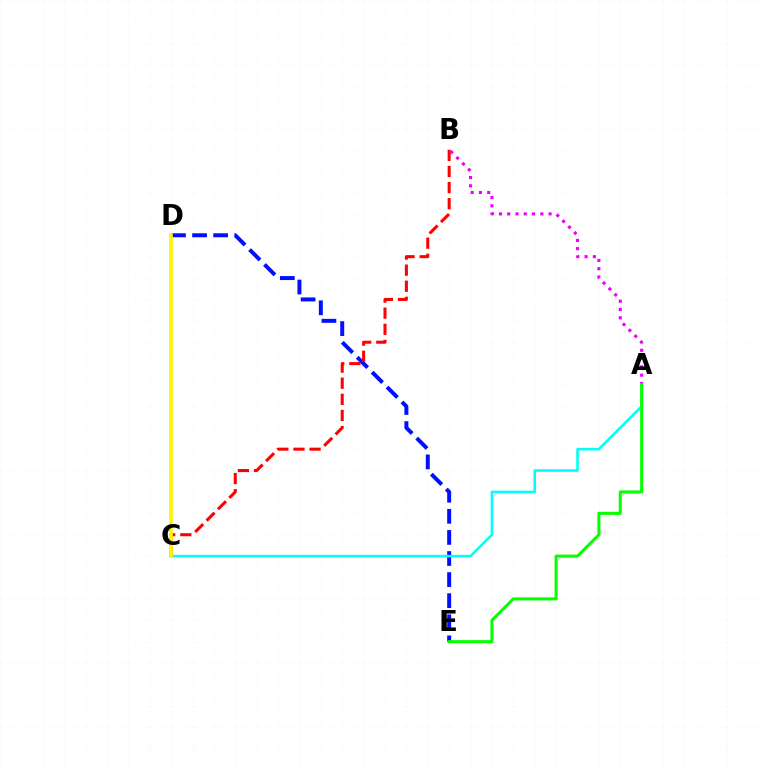{('D', 'E'): [{'color': '#0010ff', 'line_style': 'dashed', 'thickness': 2.87}], ('B', 'C'): [{'color': '#ff0000', 'line_style': 'dashed', 'thickness': 2.19}], ('A', 'B'): [{'color': '#ee00ff', 'line_style': 'dotted', 'thickness': 2.25}], ('A', 'C'): [{'color': '#00fff6', 'line_style': 'solid', 'thickness': 1.86}], ('A', 'E'): [{'color': '#08ff00', 'line_style': 'solid', 'thickness': 2.2}], ('C', 'D'): [{'color': '#fcf500', 'line_style': 'solid', 'thickness': 2.59}]}